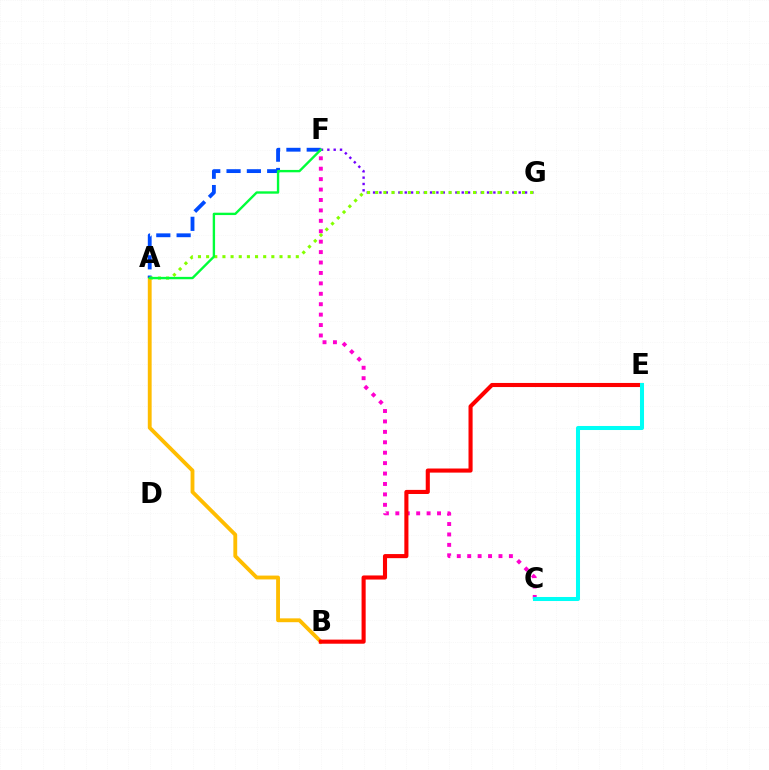{('A', 'B'): [{'color': '#ffbd00', 'line_style': 'solid', 'thickness': 2.77}], ('C', 'F'): [{'color': '#ff00cf', 'line_style': 'dotted', 'thickness': 2.83}], ('A', 'F'): [{'color': '#004bff', 'line_style': 'dashed', 'thickness': 2.76}, {'color': '#00ff39', 'line_style': 'solid', 'thickness': 1.71}], ('B', 'E'): [{'color': '#ff0000', 'line_style': 'solid', 'thickness': 2.95}], ('F', 'G'): [{'color': '#7200ff', 'line_style': 'dotted', 'thickness': 1.72}], ('A', 'G'): [{'color': '#84ff00', 'line_style': 'dotted', 'thickness': 2.22}], ('C', 'E'): [{'color': '#00fff6', 'line_style': 'solid', 'thickness': 2.91}]}